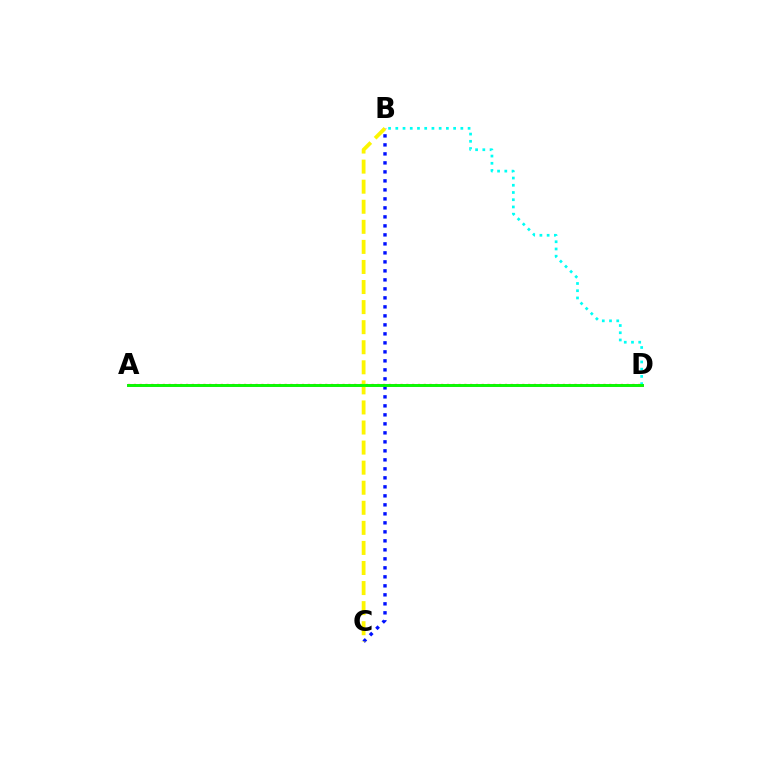{('A', 'D'): [{'color': '#ee00ff', 'line_style': 'solid', 'thickness': 2.08}, {'color': '#ff0000', 'line_style': 'dotted', 'thickness': 1.58}, {'color': '#08ff00', 'line_style': 'solid', 'thickness': 2.07}], ('B', 'D'): [{'color': '#00fff6', 'line_style': 'dotted', 'thickness': 1.96}], ('B', 'C'): [{'color': '#0010ff', 'line_style': 'dotted', 'thickness': 2.45}, {'color': '#fcf500', 'line_style': 'dashed', 'thickness': 2.73}]}